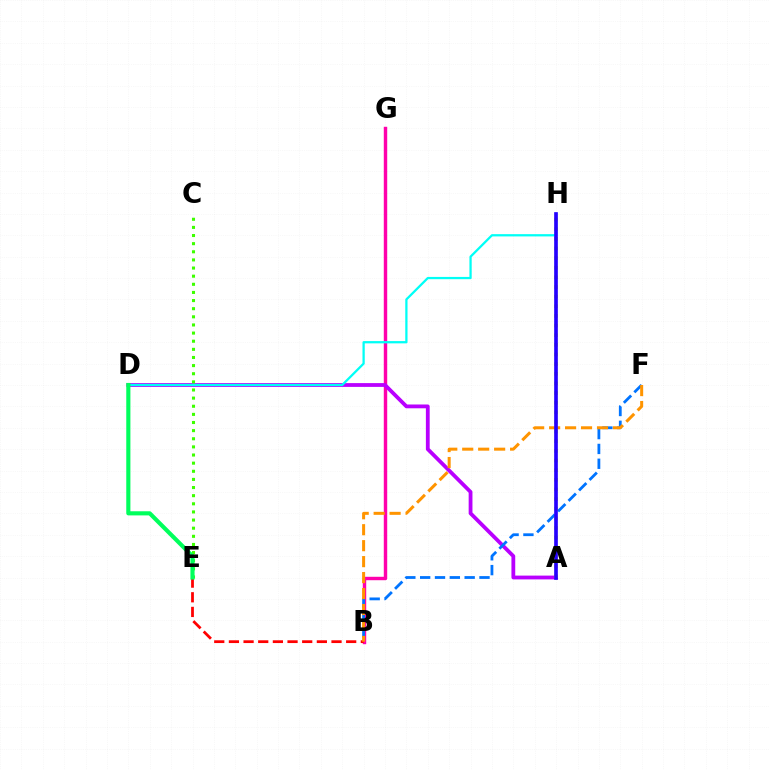{('B', 'G'): [{'color': '#ff00ac', 'line_style': 'solid', 'thickness': 2.46}], ('A', 'D'): [{'color': '#b900ff', 'line_style': 'solid', 'thickness': 2.73}], ('C', 'E'): [{'color': '#3dff00', 'line_style': 'dotted', 'thickness': 2.21}], ('B', 'F'): [{'color': '#0074ff', 'line_style': 'dashed', 'thickness': 2.02}, {'color': '#ff9400', 'line_style': 'dashed', 'thickness': 2.17}], ('B', 'E'): [{'color': '#ff0000', 'line_style': 'dashed', 'thickness': 1.99}], ('D', 'H'): [{'color': '#00fff6', 'line_style': 'solid', 'thickness': 1.63}], ('A', 'H'): [{'color': '#d1ff00', 'line_style': 'dotted', 'thickness': 2.62}, {'color': '#2500ff', 'line_style': 'solid', 'thickness': 2.64}], ('D', 'E'): [{'color': '#00ff5c', 'line_style': 'solid', 'thickness': 2.98}]}